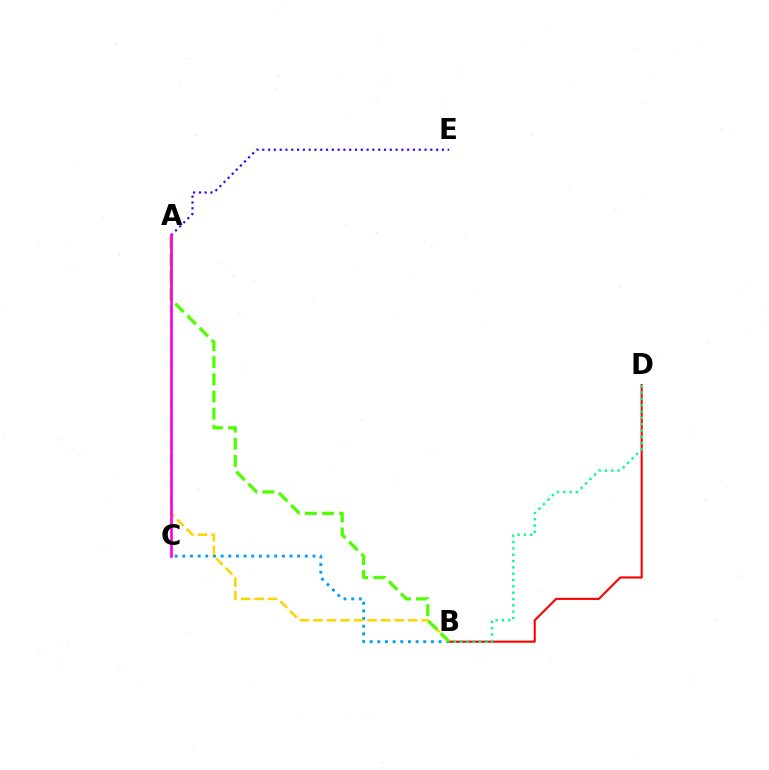{('B', 'C'): [{'color': '#009eff', 'line_style': 'dotted', 'thickness': 2.08}], ('A', 'B'): [{'color': '#ffd500', 'line_style': 'dashed', 'thickness': 1.84}, {'color': '#4fff00', 'line_style': 'dashed', 'thickness': 2.33}], ('A', 'E'): [{'color': '#3700ff', 'line_style': 'dotted', 'thickness': 1.57}], ('B', 'D'): [{'color': '#ff0000', 'line_style': 'solid', 'thickness': 1.51}, {'color': '#00ff86', 'line_style': 'dotted', 'thickness': 1.72}], ('A', 'C'): [{'color': '#ff00ed', 'line_style': 'solid', 'thickness': 1.94}]}